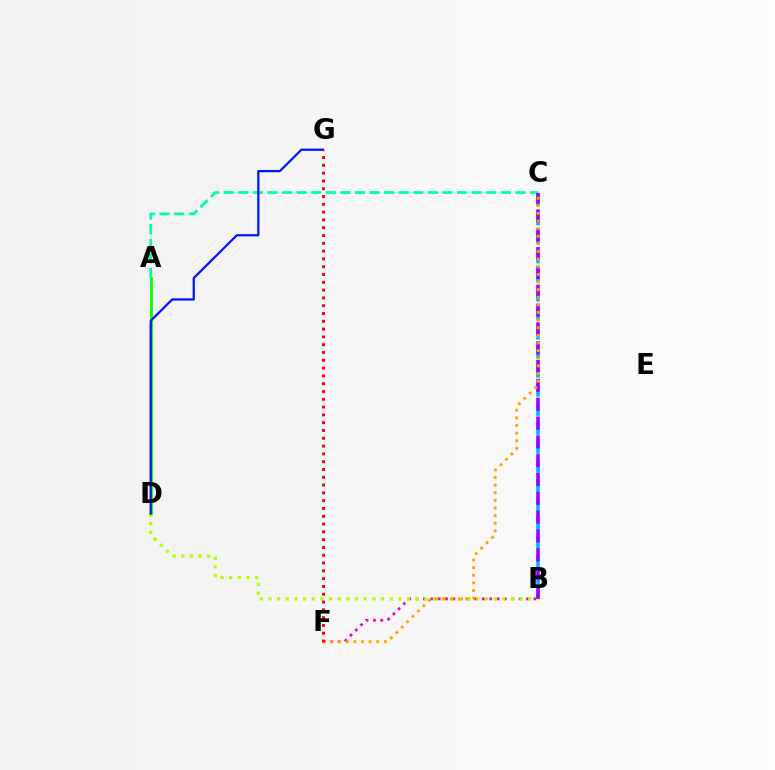{('B', 'C'): [{'color': '#00b5ff', 'line_style': 'dashed', 'thickness': 2.59}, {'color': '#9b00ff', 'line_style': 'dashed', 'thickness': 2.56}], ('B', 'F'): [{'color': '#ff00bd', 'line_style': 'dotted', 'thickness': 2.0}], ('A', 'C'): [{'color': '#00ff9d', 'line_style': 'dashed', 'thickness': 1.98}], ('B', 'D'): [{'color': '#b3ff00', 'line_style': 'dotted', 'thickness': 2.35}], ('A', 'D'): [{'color': '#08ff00', 'line_style': 'solid', 'thickness': 2.06}], ('D', 'G'): [{'color': '#0010ff', 'line_style': 'solid', 'thickness': 1.59}], ('C', 'F'): [{'color': '#ffa500', 'line_style': 'dotted', 'thickness': 2.07}], ('F', 'G'): [{'color': '#ff0000', 'line_style': 'dotted', 'thickness': 2.12}]}